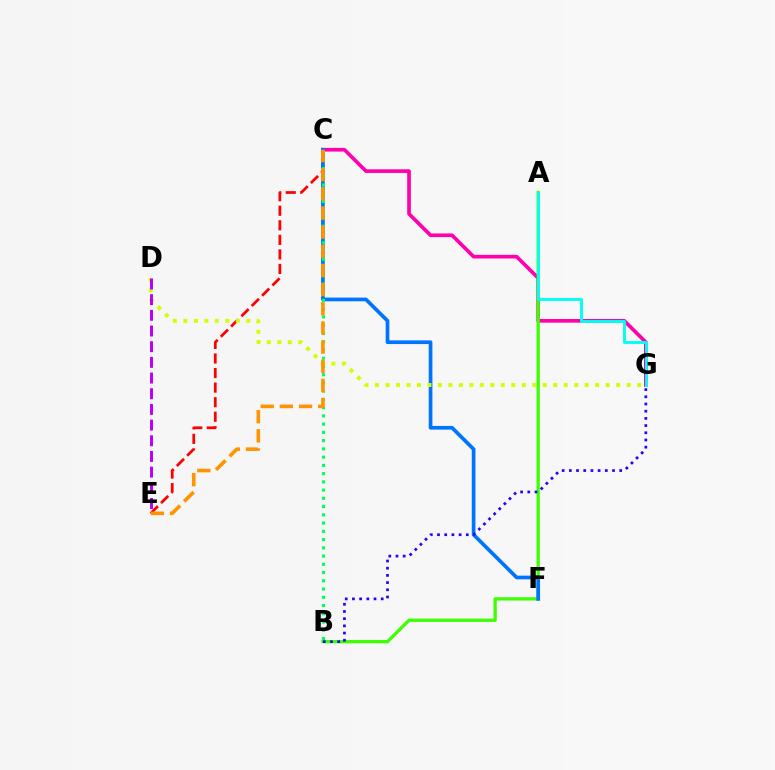{('C', 'G'): [{'color': '#ff00ac', 'line_style': 'solid', 'thickness': 2.64}], ('C', 'E'): [{'color': '#ff0000', 'line_style': 'dashed', 'thickness': 1.98}, {'color': '#ff9400', 'line_style': 'dashed', 'thickness': 2.6}], ('A', 'B'): [{'color': '#3dff00', 'line_style': 'solid', 'thickness': 2.34}], ('C', 'F'): [{'color': '#0074ff', 'line_style': 'solid', 'thickness': 2.66}], ('B', 'C'): [{'color': '#00ff5c', 'line_style': 'dotted', 'thickness': 2.24}], ('D', 'G'): [{'color': '#d1ff00', 'line_style': 'dotted', 'thickness': 2.85}], ('B', 'G'): [{'color': '#2500ff', 'line_style': 'dotted', 'thickness': 1.95}], ('D', 'E'): [{'color': '#b900ff', 'line_style': 'dashed', 'thickness': 2.13}], ('A', 'G'): [{'color': '#00fff6', 'line_style': 'solid', 'thickness': 2.08}]}